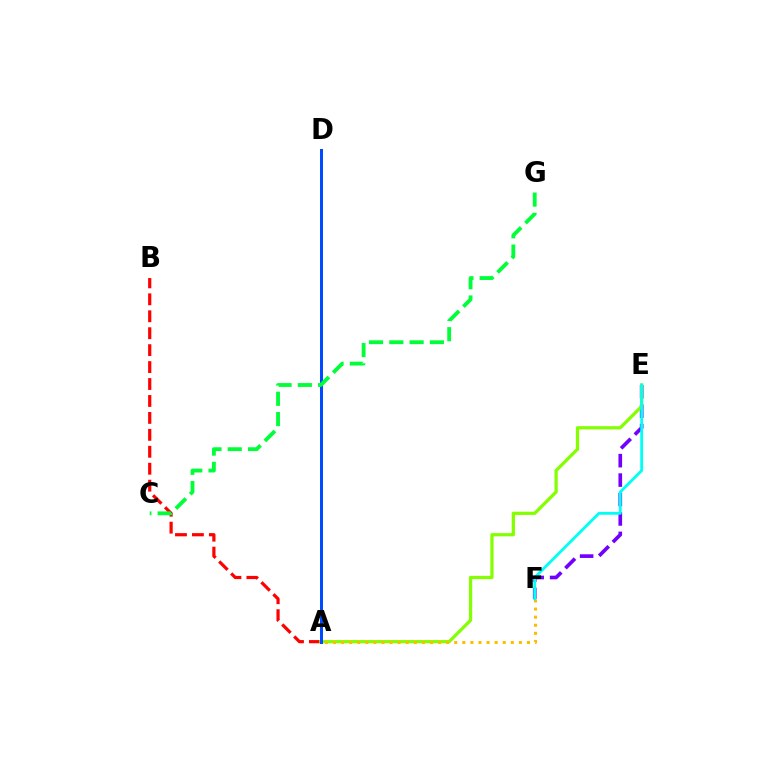{('A', 'B'): [{'color': '#ff0000', 'line_style': 'dashed', 'thickness': 2.3}], ('E', 'F'): [{'color': '#7200ff', 'line_style': 'dashed', 'thickness': 2.64}, {'color': '#00fff6', 'line_style': 'solid', 'thickness': 2.03}], ('A', 'D'): [{'color': '#ff00cf', 'line_style': 'dotted', 'thickness': 2.1}, {'color': '#004bff', 'line_style': 'solid', 'thickness': 2.17}], ('A', 'E'): [{'color': '#84ff00', 'line_style': 'solid', 'thickness': 2.33}], ('A', 'F'): [{'color': '#ffbd00', 'line_style': 'dotted', 'thickness': 2.2}], ('C', 'G'): [{'color': '#00ff39', 'line_style': 'dashed', 'thickness': 2.76}]}